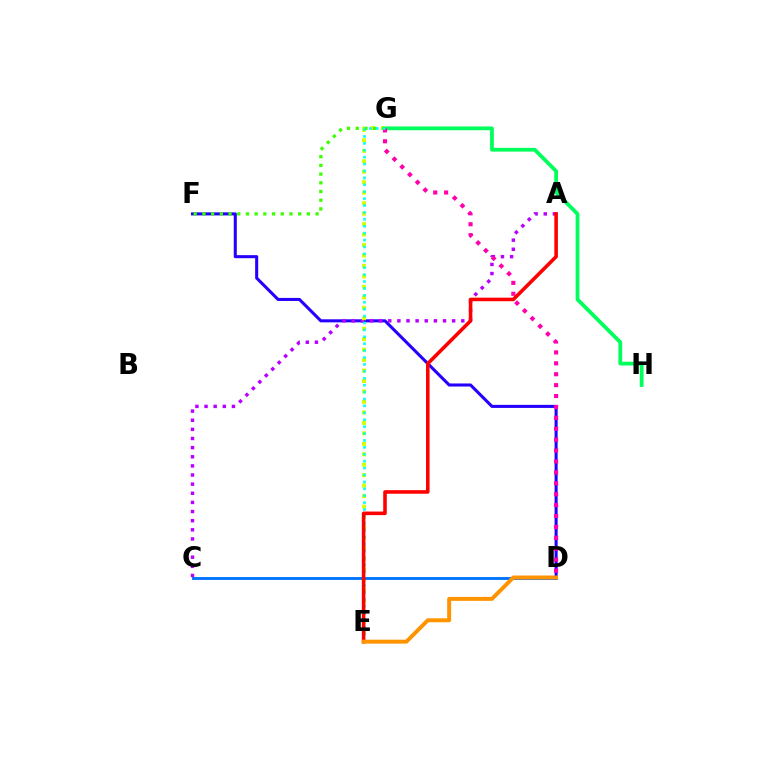{('D', 'F'): [{'color': '#2500ff', 'line_style': 'solid', 'thickness': 2.2}], ('A', 'C'): [{'color': '#b900ff', 'line_style': 'dotted', 'thickness': 2.48}], ('G', 'H'): [{'color': '#00ff5c', 'line_style': 'solid', 'thickness': 2.72}], ('E', 'G'): [{'color': '#d1ff00', 'line_style': 'dotted', 'thickness': 2.84}, {'color': '#00fff6', 'line_style': 'dotted', 'thickness': 1.88}], ('D', 'G'): [{'color': '#ff00ac', 'line_style': 'dotted', 'thickness': 2.96}], ('F', 'G'): [{'color': '#3dff00', 'line_style': 'dotted', 'thickness': 2.37}], ('C', 'D'): [{'color': '#0074ff', 'line_style': 'solid', 'thickness': 2.08}], ('A', 'E'): [{'color': '#ff0000', 'line_style': 'solid', 'thickness': 2.57}], ('D', 'E'): [{'color': '#ff9400', 'line_style': 'solid', 'thickness': 2.85}]}